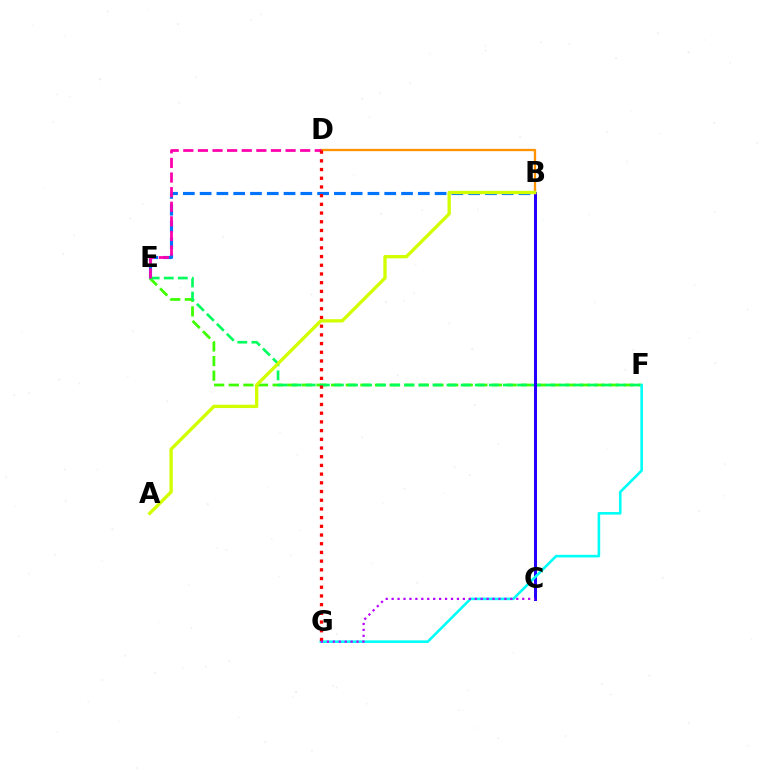{('E', 'F'): [{'color': '#3dff00', 'line_style': 'dashed', 'thickness': 1.99}, {'color': '#00ff5c', 'line_style': 'dashed', 'thickness': 1.91}], ('B', 'E'): [{'color': '#0074ff', 'line_style': 'dashed', 'thickness': 2.28}], ('B', 'C'): [{'color': '#2500ff', 'line_style': 'solid', 'thickness': 2.17}], ('F', 'G'): [{'color': '#00fff6', 'line_style': 'solid', 'thickness': 1.86}], ('B', 'D'): [{'color': '#ff9400', 'line_style': 'solid', 'thickness': 1.67}], ('D', 'E'): [{'color': '#ff00ac', 'line_style': 'dashed', 'thickness': 1.98}], ('D', 'G'): [{'color': '#ff0000', 'line_style': 'dotted', 'thickness': 2.36}], ('A', 'B'): [{'color': '#d1ff00', 'line_style': 'solid', 'thickness': 2.4}], ('C', 'G'): [{'color': '#b900ff', 'line_style': 'dotted', 'thickness': 1.61}]}